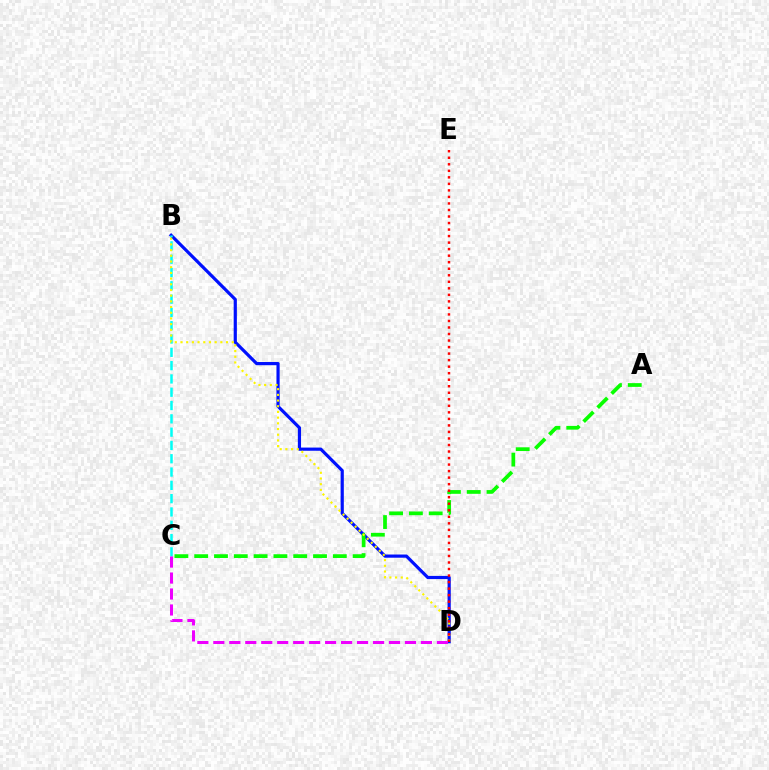{('B', 'D'): [{'color': '#0010ff', 'line_style': 'solid', 'thickness': 2.3}, {'color': '#fcf500', 'line_style': 'dotted', 'thickness': 1.55}], ('A', 'C'): [{'color': '#08ff00', 'line_style': 'dashed', 'thickness': 2.69}], ('B', 'C'): [{'color': '#00fff6', 'line_style': 'dashed', 'thickness': 1.81}], ('D', 'E'): [{'color': '#ff0000', 'line_style': 'dotted', 'thickness': 1.77}], ('C', 'D'): [{'color': '#ee00ff', 'line_style': 'dashed', 'thickness': 2.17}]}